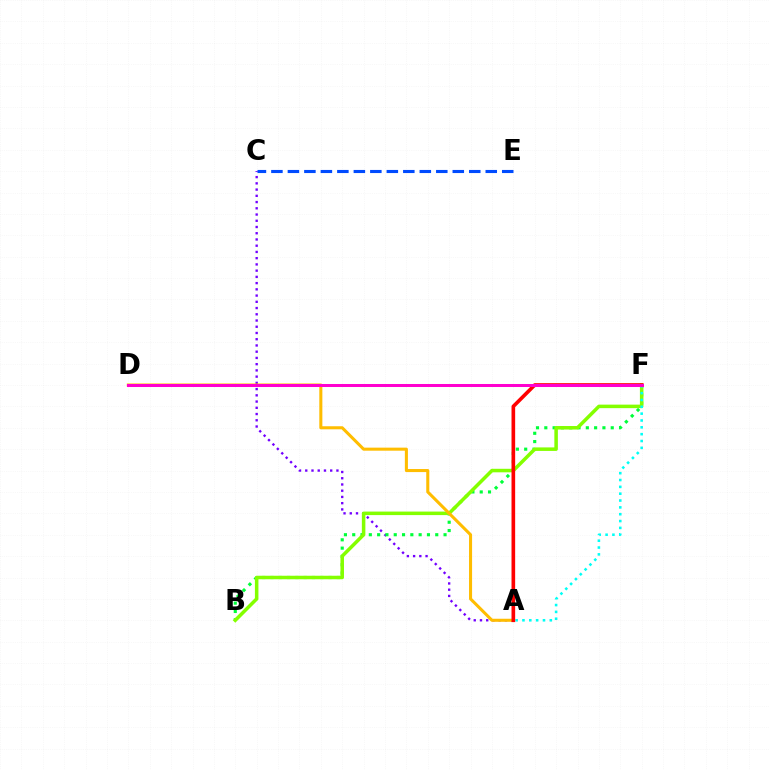{('A', 'C'): [{'color': '#7200ff', 'line_style': 'dotted', 'thickness': 1.69}], ('B', 'F'): [{'color': '#00ff39', 'line_style': 'dotted', 'thickness': 2.26}, {'color': '#84ff00', 'line_style': 'solid', 'thickness': 2.53}], ('C', 'E'): [{'color': '#004bff', 'line_style': 'dashed', 'thickness': 2.24}], ('A', 'D'): [{'color': '#ffbd00', 'line_style': 'solid', 'thickness': 2.2}], ('A', 'F'): [{'color': '#00fff6', 'line_style': 'dotted', 'thickness': 1.86}, {'color': '#ff0000', 'line_style': 'solid', 'thickness': 2.62}], ('D', 'F'): [{'color': '#ff00cf', 'line_style': 'solid', 'thickness': 2.17}]}